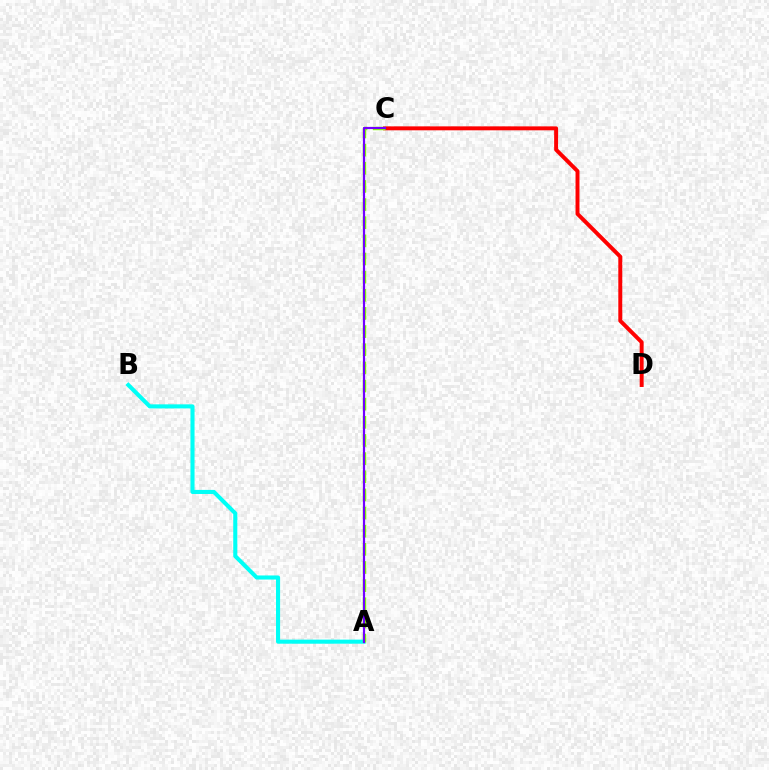{('C', 'D'): [{'color': '#ff0000', 'line_style': 'solid', 'thickness': 2.84}], ('A', 'B'): [{'color': '#00fff6', 'line_style': 'solid', 'thickness': 2.93}], ('A', 'C'): [{'color': '#84ff00', 'line_style': 'dashed', 'thickness': 2.47}, {'color': '#7200ff', 'line_style': 'solid', 'thickness': 1.57}]}